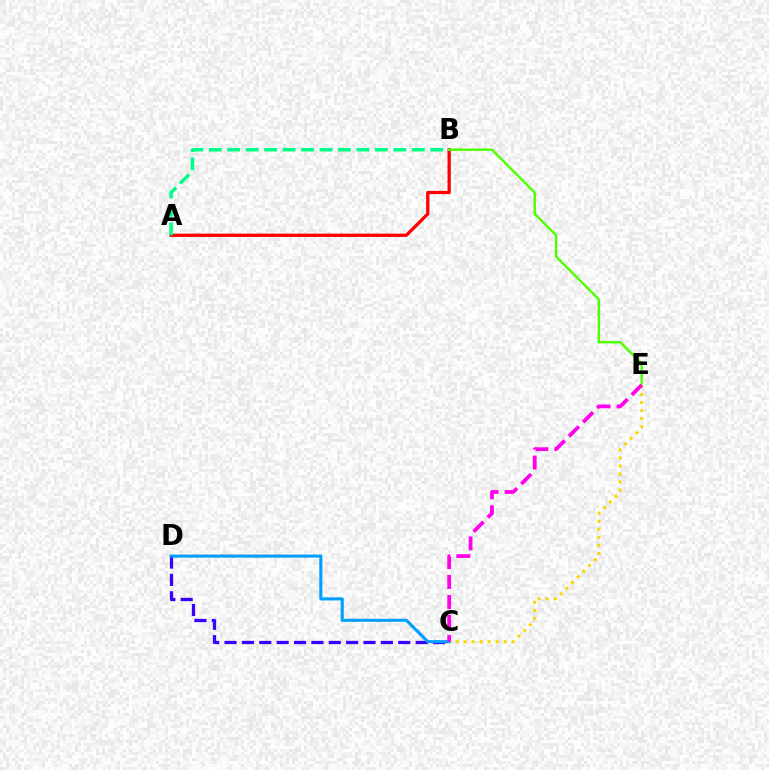{('A', 'B'): [{'color': '#ff0000', 'line_style': 'solid', 'thickness': 2.36}, {'color': '#00ff86', 'line_style': 'dashed', 'thickness': 2.51}], ('B', 'E'): [{'color': '#4fff00', 'line_style': 'solid', 'thickness': 1.73}], ('C', 'D'): [{'color': '#3700ff', 'line_style': 'dashed', 'thickness': 2.36}, {'color': '#009eff', 'line_style': 'solid', 'thickness': 2.21}], ('C', 'E'): [{'color': '#ffd500', 'line_style': 'dotted', 'thickness': 2.18}, {'color': '#ff00ed', 'line_style': 'dashed', 'thickness': 2.72}]}